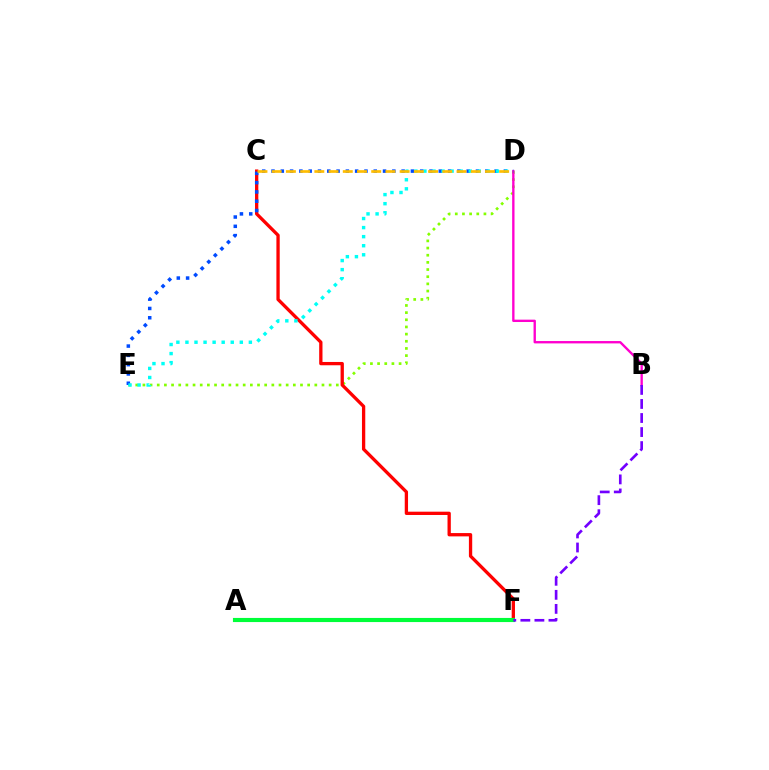{('D', 'E'): [{'color': '#84ff00', 'line_style': 'dotted', 'thickness': 1.95}, {'color': '#004bff', 'line_style': 'dotted', 'thickness': 2.53}, {'color': '#00fff6', 'line_style': 'dotted', 'thickness': 2.46}], ('C', 'F'): [{'color': '#ff0000', 'line_style': 'solid', 'thickness': 2.38}], ('B', 'D'): [{'color': '#ff00cf', 'line_style': 'solid', 'thickness': 1.7}], ('C', 'D'): [{'color': '#ffbd00', 'line_style': 'dashed', 'thickness': 1.93}], ('A', 'F'): [{'color': '#00ff39', 'line_style': 'solid', 'thickness': 2.97}], ('B', 'F'): [{'color': '#7200ff', 'line_style': 'dashed', 'thickness': 1.91}]}